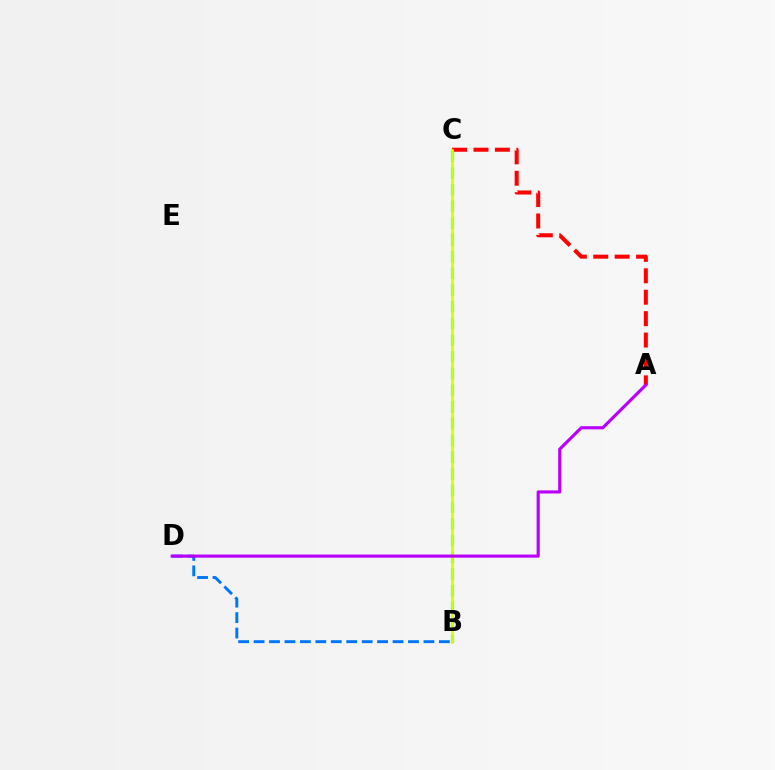{('B', 'D'): [{'color': '#0074ff', 'line_style': 'dashed', 'thickness': 2.1}], ('A', 'C'): [{'color': '#ff0000', 'line_style': 'dashed', 'thickness': 2.91}], ('B', 'C'): [{'color': '#00ff5c', 'line_style': 'dashed', 'thickness': 2.27}, {'color': '#d1ff00', 'line_style': 'solid', 'thickness': 1.91}], ('A', 'D'): [{'color': '#b900ff', 'line_style': 'solid', 'thickness': 2.26}]}